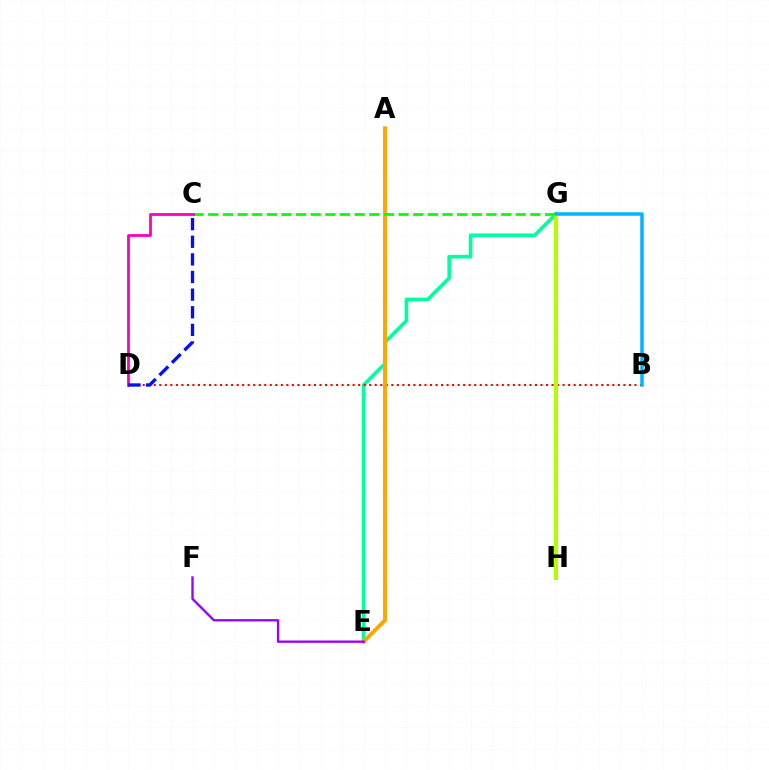{('E', 'G'): [{'color': '#00ff9d', 'line_style': 'solid', 'thickness': 2.61}], ('B', 'D'): [{'color': '#ff0000', 'line_style': 'dotted', 'thickness': 1.5}], ('A', 'E'): [{'color': '#ffa500', 'line_style': 'solid', 'thickness': 2.84}], ('C', 'G'): [{'color': '#08ff00', 'line_style': 'dashed', 'thickness': 1.99}], ('C', 'D'): [{'color': '#ff00bd', 'line_style': 'solid', 'thickness': 2.02}, {'color': '#0010ff', 'line_style': 'dashed', 'thickness': 2.39}], ('G', 'H'): [{'color': '#b3ff00', 'line_style': 'solid', 'thickness': 2.9}], ('E', 'F'): [{'color': '#9b00ff', 'line_style': 'solid', 'thickness': 1.69}], ('B', 'G'): [{'color': '#00b5ff', 'line_style': 'solid', 'thickness': 2.52}]}